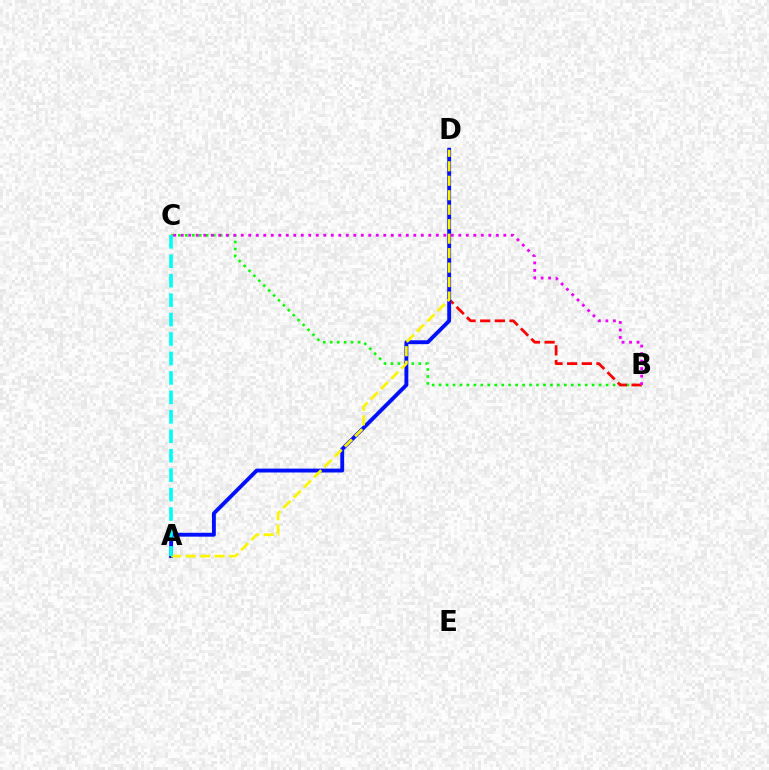{('B', 'C'): [{'color': '#08ff00', 'line_style': 'dotted', 'thickness': 1.89}, {'color': '#ee00ff', 'line_style': 'dotted', 'thickness': 2.04}], ('B', 'D'): [{'color': '#ff0000', 'line_style': 'dashed', 'thickness': 1.99}], ('A', 'D'): [{'color': '#0010ff', 'line_style': 'solid', 'thickness': 2.79}, {'color': '#fcf500', 'line_style': 'dashed', 'thickness': 1.97}], ('A', 'C'): [{'color': '#00fff6', 'line_style': 'dashed', 'thickness': 2.64}]}